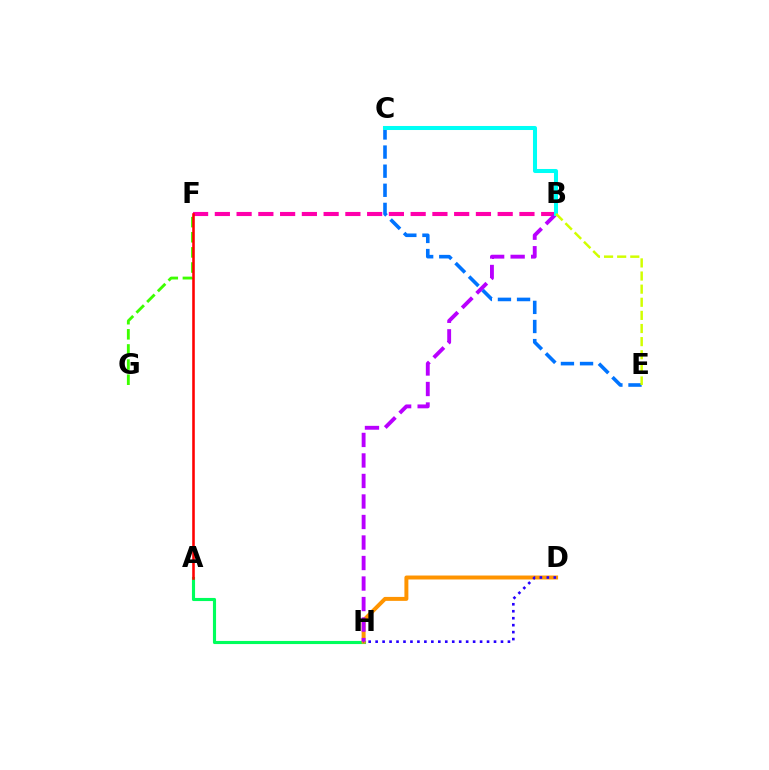{('A', 'H'): [{'color': '#00ff5c', 'line_style': 'solid', 'thickness': 2.25}], ('F', 'G'): [{'color': '#3dff00', 'line_style': 'dashed', 'thickness': 2.06}], ('D', 'H'): [{'color': '#ff9400', 'line_style': 'solid', 'thickness': 2.85}, {'color': '#2500ff', 'line_style': 'dotted', 'thickness': 1.89}], ('B', 'F'): [{'color': '#ff00ac', 'line_style': 'dashed', 'thickness': 2.96}], ('C', 'E'): [{'color': '#0074ff', 'line_style': 'dashed', 'thickness': 2.6}], ('B', 'H'): [{'color': '#b900ff', 'line_style': 'dashed', 'thickness': 2.79}], ('B', 'C'): [{'color': '#00fff6', 'line_style': 'solid', 'thickness': 2.9}], ('A', 'F'): [{'color': '#ff0000', 'line_style': 'solid', 'thickness': 1.85}], ('B', 'E'): [{'color': '#d1ff00', 'line_style': 'dashed', 'thickness': 1.78}]}